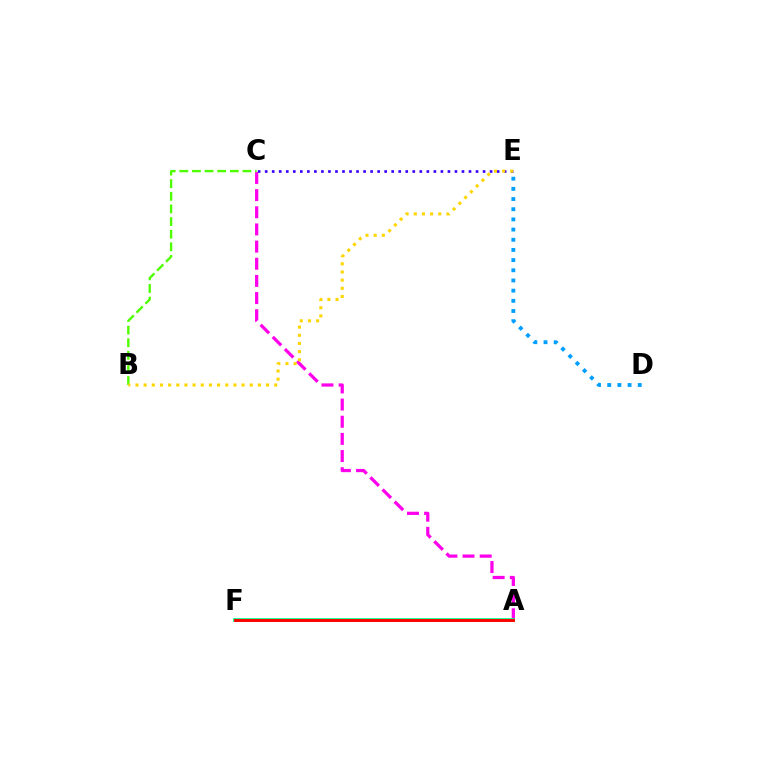{('A', 'C'): [{'color': '#ff00ed', 'line_style': 'dashed', 'thickness': 2.33}], ('C', 'E'): [{'color': '#3700ff', 'line_style': 'dotted', 'thickness': 1.91}], ('D', 'E'): [{'color': '#009eff', 'line_style': 'dotted', 'thickness': 2.77}], ('B', 'C'): [{'color': '#4fff00', 'line_style': 'dashed', 'thickness': 1.72}], ('A', 'F'): [{'color': '#00ff86', 'line_style': 'solid', 'thickness': 2.71}, {'color': '#ff0000', 'line_style': 'solid', 'thickness': 2.09}], ('B', 'E'): [{'color': '#ffd500', 'line_style': 'dotted', 'thickness': 2.22}]}